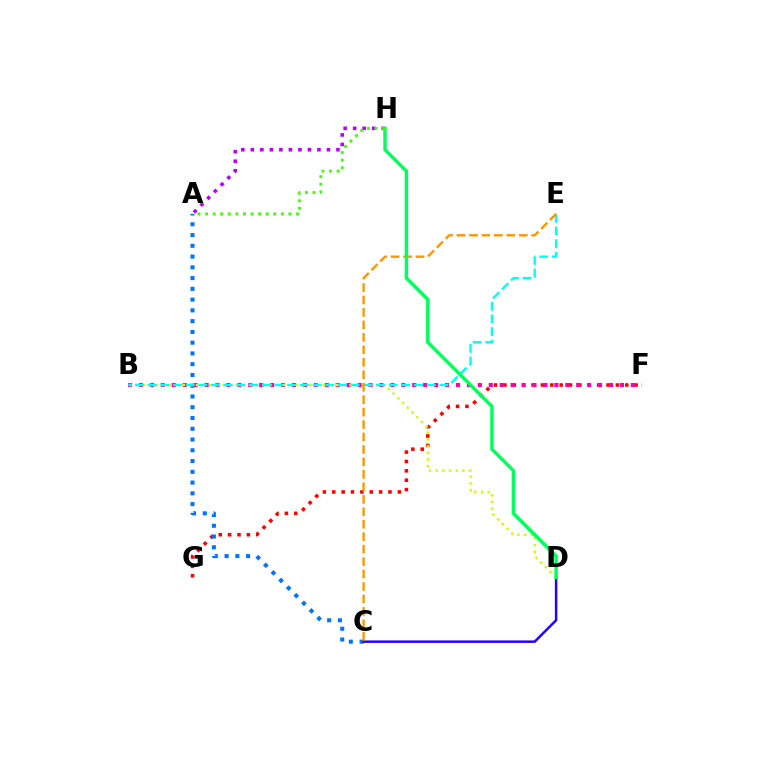{('F', 'G'): [{'color': '#ff0000', 'line_style': 'dotted', 'thickness': 2.55}], ('A', 'C'): [{'color': '#0074ff', 'line_style': 'dotted', 'thickness': 2.92}], ('B', 'F'): [{'color': '#ff00ac', 'line_style': 'dotted', 'thickness': 2.97}], ('A', 'H'): [{'color': '#b900ff', 'line_style': 'dotted', 'thickness': 2.59}, {'color': '#3dff00', 'line_style': 'dotted', 'thickness': 2.06}], ('C', 'D'): [{'color': '#2500ff', 'line_style': 'solid', 'thickness': 1.78}], ('B', 'D'): [{'color': '#d1ff00', 'line_style': 'dotted', 'thickness': 1.81}], ('B', 'E'): [{'color': '#00fff6', 'line_style': 'dashed', 'thickness': 1.72}], ('C', 'E'): [{'color': '#ff9400', 'line_style': 'dashed', 'thickness': 1.69}], ('D', 'H'): [{'color': '#00ff5c', 'line_style': 'solid', 'thickness': 2.47}]}